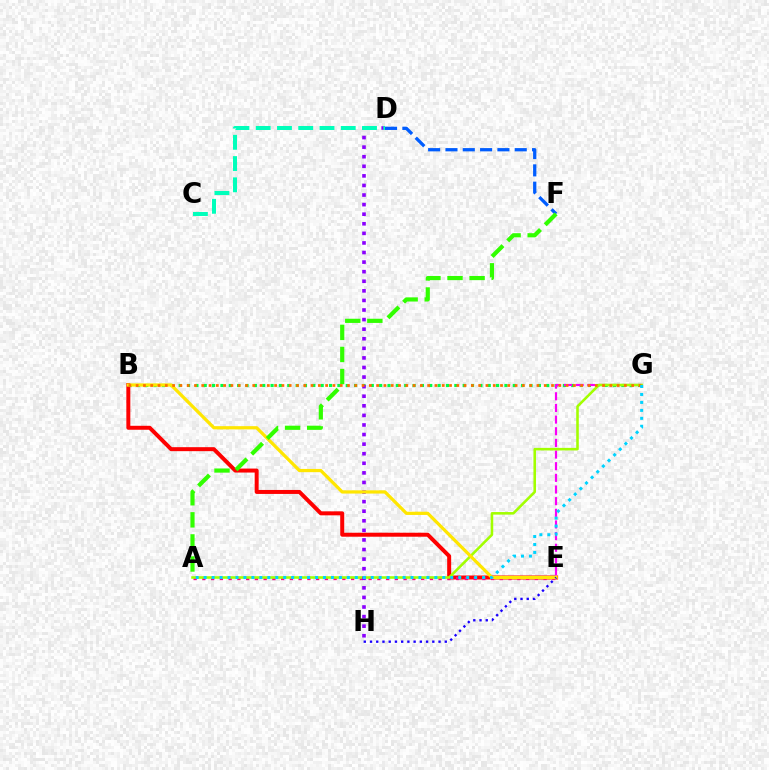{('B', 'E'): [{'color': '#ff0000', 'line_style': 'solid', 'thickness': 2.87}, {'color': '#ffe600', 'line_style': 'solid', 'thickness': 2.33}], ('A', 'E'): [{'color': '#ff0088', 'line_style': 'dotted', 'thickness': 2.38}], ('B', 'G'): [{'color': '#00ff45', 'line_style': 'dotted', 'thickness': 2.27}, {'color': '#ff7000', 'line_style': 'dotted', 'thickness': 1.98}], ('E', 'G'): [{'color': '#fa00f9', 'line_style': 'dashed', 'thickness': 1.58}], ('D', 'F'): [{'color': '#005dff', 'line_style': 'dashed', 'thickness': 2.35}], ('A', 'G'): [{'color': '#a2ff00', 'line_style': 'solid', 'thickness': 1.85}, {'color': '#00d3ff', 'line_style': 'dotted', 'thickness': 2.16}], ('D', 'H'): [{'color': '#8a00ff', 'line_style': 'dotted', 'thickness': 2.6}], ('A', 'F'): [{'color': '#31ff00', 'line_style': 'dashed', 'thickness': 3.0}], ('E', 'H'): [{'color': '#1900ff', 'line_style': 'dotted', 'thickness': 1.69}], ('C', 'D'): [{'color': '#00ffbb', 'line_style': 'dashed', 'thickness': 2.89}]}